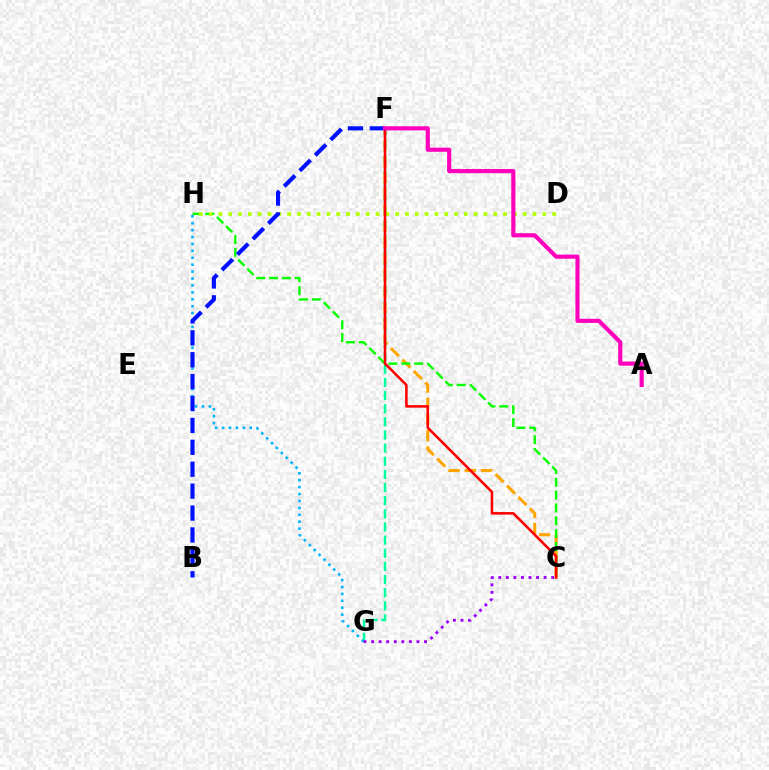{('C', 'F'): [{'color': '#ffa500', 'line_style': 'dashed', 'thickness': 2.2}, {'color': '#ff0000', 'line_style': 'solid', 'thickness': 1.83}], ('F', 'G'): [{'color': '#00ff9d', 'line_style': 'dashed', 'thickness': 1.79}], ('C', 'H'): [{'color': '#08ff00', 'line_style': 'dashed', 'thickness': 1.75}], ('D', 'H'): [{'color': '#b3ff00', 'line_style': 'dotted', 'thickness': 2.67}], ('G', 'H'): [{'color': '#00b5ff', 'line_style': 'dotted', 'thickness': 1.88}], ('B', 'F'): [{'color': '#0010ff', 'line_style': 'dashed', 'thickness': 2.98}], ('C', 'G'): [{'color': '#9b00ff', 'line_style': 'dotted', 'thickness': 2.05}], ('A', 'F'): [{'color': '#ff00bd', 'line_style': 'solid', 'thickness': 2.98}]}